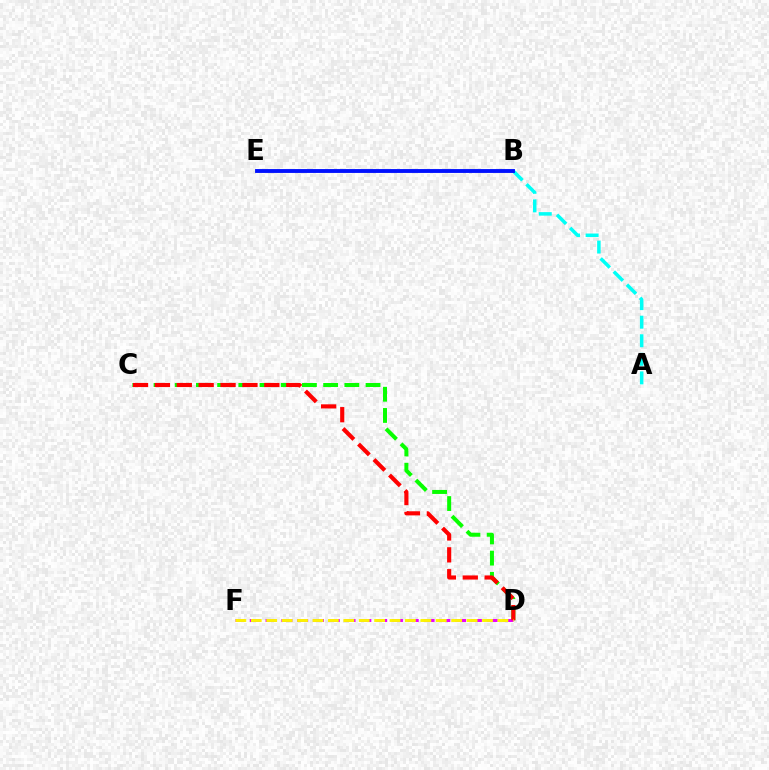{('A', 'B'): [{'color': '#00fff6', 'line_style': 'dashed', 'thickness': 2.52}], ('C', 'D'): [{'color': '#08ff00', 'line_style': 'dashed', 'thickness': 2.88}, {'color': '#ff0000', 'line_style': 'dashed', 'thickness': 2.97}], ('B', 'E'): [{'color': '#0010ff', 'line_style': 'solid', 'thickness': 2.78}], ('D', 'F'): [{'color': '#ee00ff', 'line_style': 'dashed', 'thickness': 2.15}, {'color': '#fcf500', 'line_style': 'dashed', 'thickness': 2.09}]}